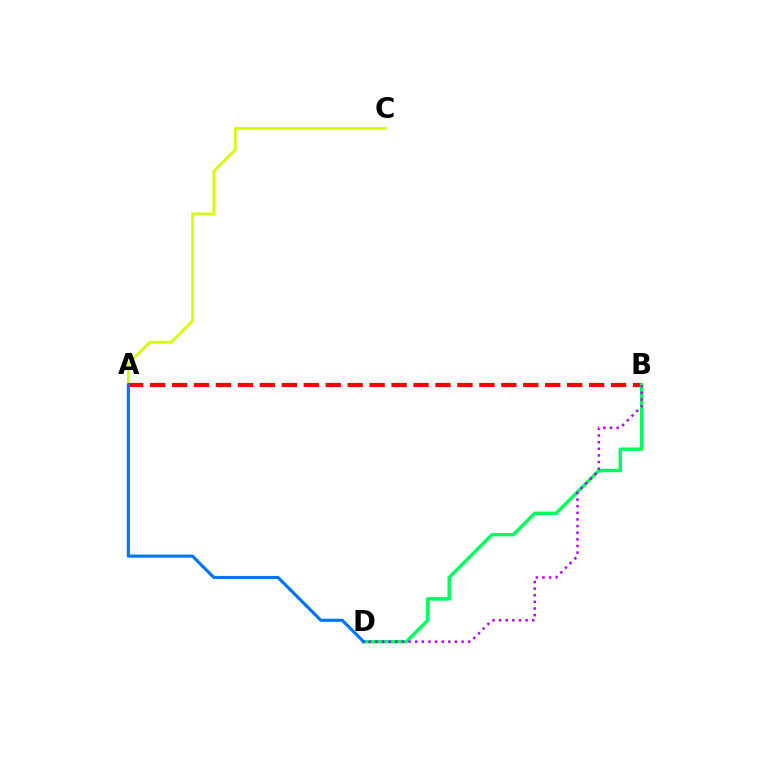{('A', 'C'): [{'color': '#d1ff00', 'line_style': 'solid', 'thickness': 1.97}], ('A', 'B'): [{'color': '#ff0000', 'line_style': 'dashed', 'thickness': 2.98}], ('B', 'D'): [{'color': '#00ff5c', 'line_style': 'solid', 'thickness': 2.48}, {'color': '#b900ff', 'line_style': 'dotted', 'thickness': 1.8}], ('A', 'D'): [{'color': '#0074ff', 'line_style': 'solid', 'thickness': 2.23}]}